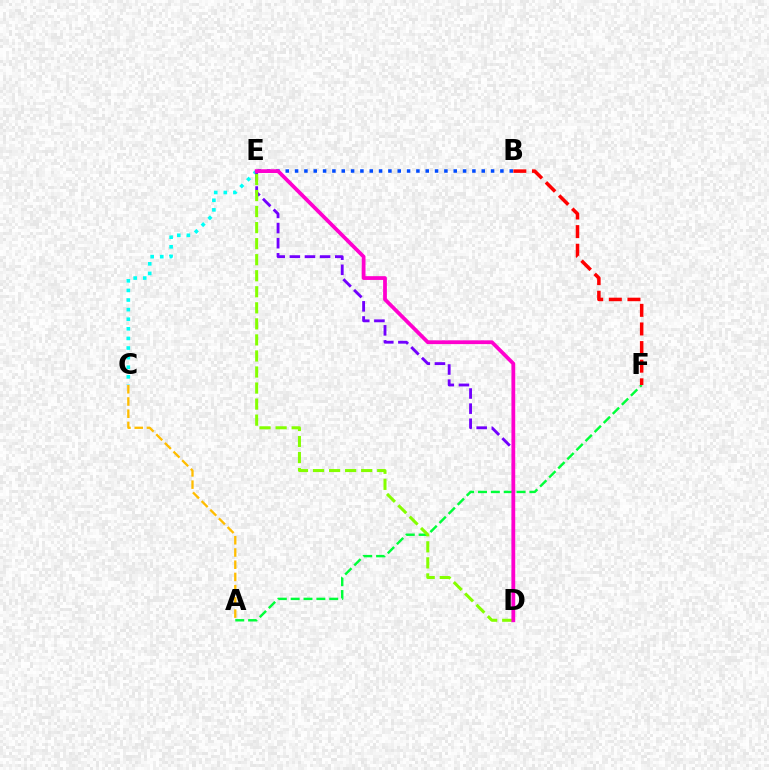{('A', 'F'): [{'color': '#00ff39', 'line_style': 'dashed', 'thickness': 1.75}], ('B', 'E'): [{'color': '#004bff', 'line_style': 'dotted', 'thickness': 2.54}], ('C', 'E'): [{'color': '#00fff6', 'line_style': 'dotted', 'thickness': 2.61}], ('D', 'E'): [{'color': '#7200ff', 'line_style': 'dashed', 'thickness': 2.06}, {'color': '#84ff00', 'line_style': 'dashed', 'thickness': 2.18}, {'color': '#ff00cf', 'line_style': 'solid', 'thickness': 2.71}], ('A', 'C'): [{'color': '#ffbd00', 'line_style': 'dashed', 'thickness': 1.66}], ('B', 'F'): [{'color': '#ff0000', 'line_style': 'dashed', 'thickness': 2.53}]}